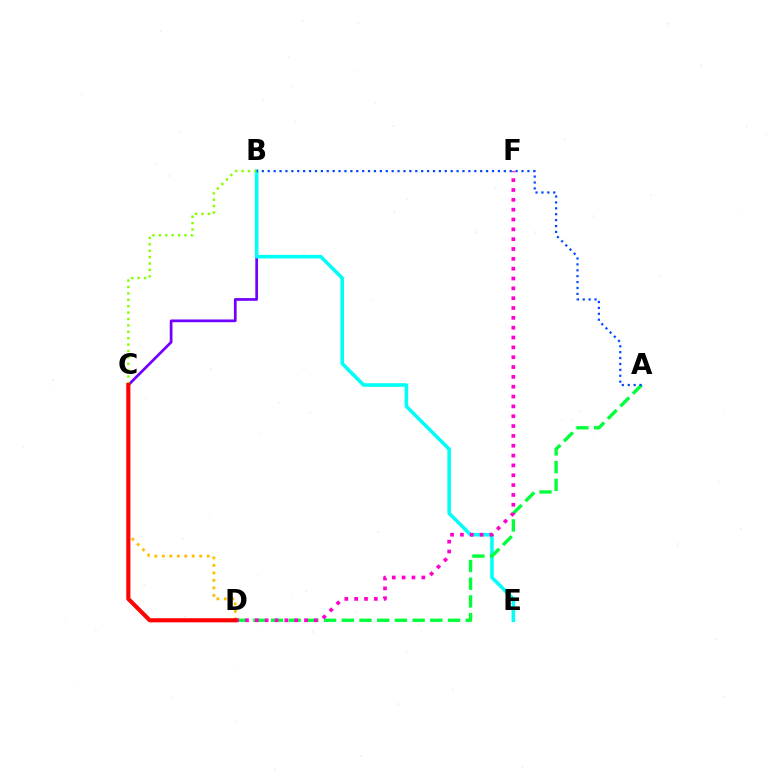{('B', 'C'): [{'color': '#7200ff', 'line_style': 'solid', 'thickness': 1.96}, {'color': '#84ff00', 'line_style': 'dotted', 'thickness': 1.74}], ('B', 'E'): [{'color': '#00fff6', 'line_style': 'solid', 'thickness': 2.57}], ('A', 'D'): [{'color': '#00ff39', 'line_style': 'dashed', 'thickness': 2.41}], ('A', 'B'): [{'color': '#004bff', 'line_style': 'dotted', 'thickness': 1.6}], ('C', 'D'): [{'color': '#ffbd00', 'line_style': 'dotted', 'thickness': 2.03}, {'color': '#ff0000', 'line_style': 'solid', 'thickness': 2.96}], ('D', 'F'): [{'color': '#ff00cf', 'line_style': 'dotted', 'thickness': 2.67}]}